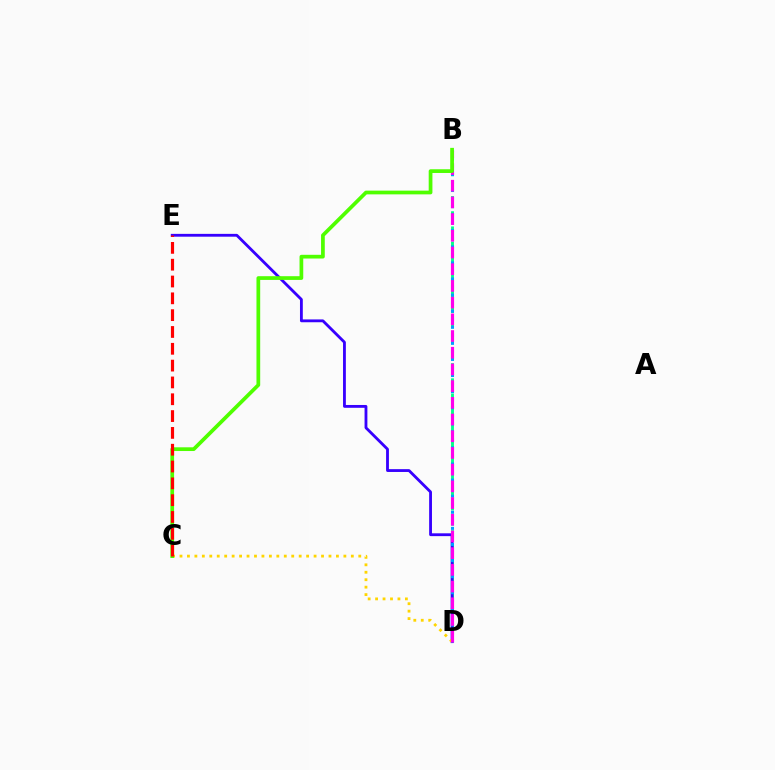{('B', 'D'): [{'color': '#00ff86', 'line_style': 'dashed', 'thickness': 2.06}, {'color': '#009eff', 'line_style': 'dotted', 'thickness': 2.19}, {'color': '#ff00ed', 'line_style': 'dashed', 'thickness': 2.27}], ('D', 'E'): [{'color': '#3700ff', 'line_style': 'solid', 'thickness': 2.03}], ('C', 'D'): [{'color': '#ffd500', 'line_style': 'dotted', 'thickness': 2.02}], ('B', 'C'): [{'color': '#4fff00', 'line_style': 'solid', 'thickness': 2.68}], ('C', 'E'): [{'color': '#ff0000', 'line_style': 'dashed', 'thickness': 2.28}]}